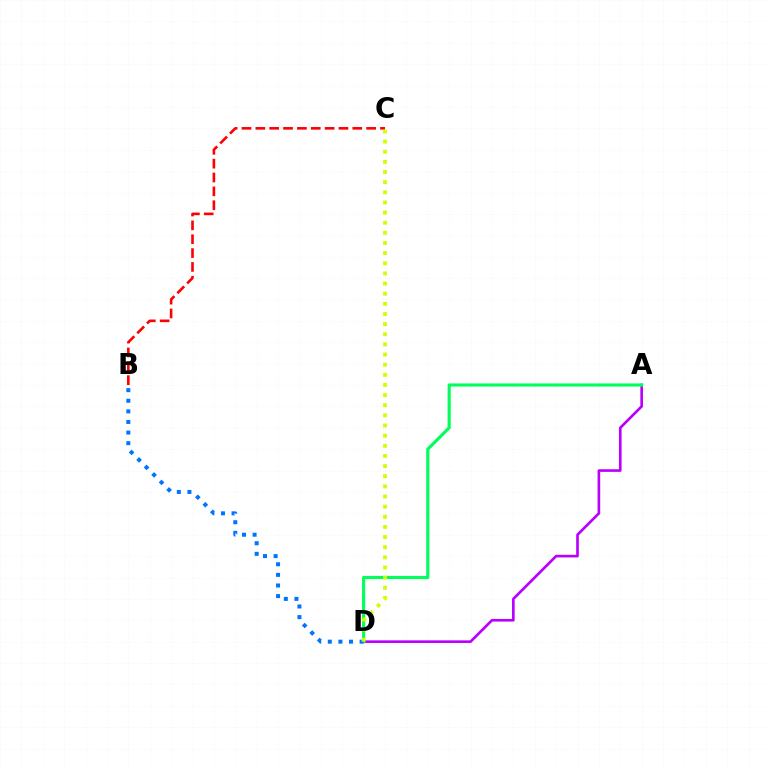{('B', 'C'): [{'color': '#ff0000', 'line_style': 'dashed', 'thickness': 1.88}], ('A', 'D'): [{'color': '#b900ff', 'line_style': 'solid', 'thickness': 1.9}, {'color': '#00ff5c', 'line_style': 'solid', 'thickness': 2.26}], ('B', 'D'): [{'color': '#0074ff', 'line_style': 'dotted', 'thickness': 2.88}], ('C', 'D'): [{'color': '#d1ff00', 'line_style': 'dotted', 'thickness': 2.76}]}